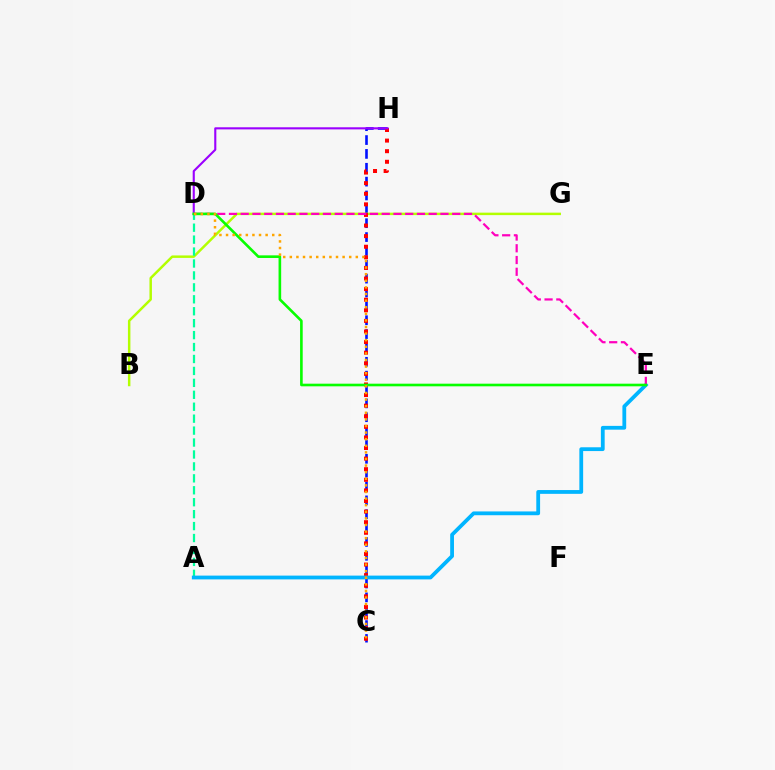{('C', 'H'): [{'color': '#0010ff', 'line_style': 'dashed', 'thickness': 1.88}, {'color': '#ff0000', 'line_style': 'dotted', 'thickness': 2.88}], ('B', 'G'): [{'color': '#b3ff00', 'line_style': 'solid', 'thickness': 1.78}], ('A', 'D'): [{'color': '#00ff9d', 'line_style': 'dashed', 'thickness': 1.62}], ('A', 'E'): [{'color': '#00b5ff', 'line_style': 'solid', 'thickness': 2.73}], ('D', 'H'): [{'color': '#9b00ff', 'line_style': 'solid', 'thickness': 1.52}], ('D', 'E'): [{'color': '#ff00bd', 'line_style': 'dashed', 'thickness': 1.6}, {'color': '#08ff00', 'line_style': 'solid', 'thickness': 1.89}], ('C', 'D'): [{'color': '#ffa500', 'line_style': 'dotted', 'thickness': 1.79}]}